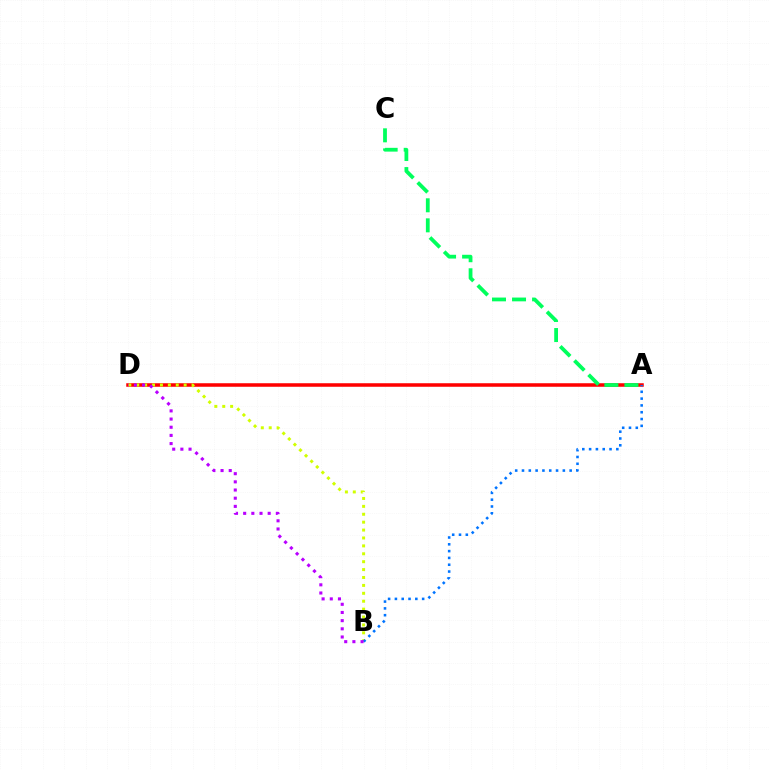{('A', 'D'): [{'color': '#ff0000', 'line_style': 'solid', 'thickness': 2.54}], ('A', 'C'): [{'color': '#00ff5c', 'line_style': 'dashed', 'thickness': 2.72}], ('B', 'D'): [{'color': '#d1ff00', 'line_style': 'dotted', 'thickness': 2.15}, {'color': '#b900ff', 'line_style': 'dotted', 'thickness': 2.22}], ('A', 'B'): [{'color': '#0074ff', 'line_style': 'dotted', 'thickness': 1.85}]}